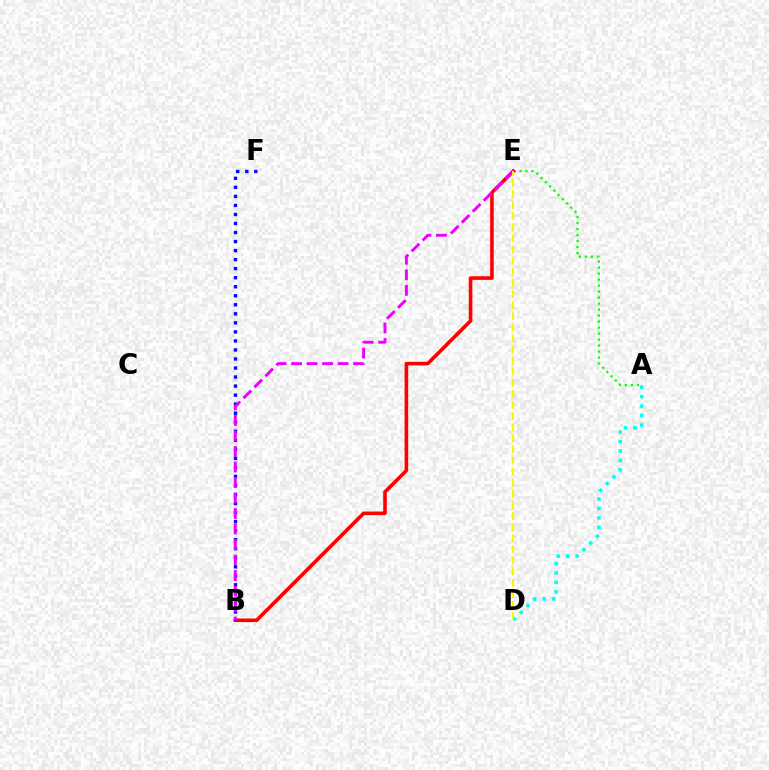{('A', 'E'): [{'color': '#08ff00', 'line_style': 'dotted', 'thickness': 1.63}], ('B', 'E'): [{'color': '#ff0000', 'line_style': 'solid', 'thickness': 2.59}, {'color': '#ee00ff', 'line_style': 'dashed', 'thickness': 2.11}], ('B', 'F'): [{'color': '#0010ff', 'line_style': 'dotted', 'thickness': 2.45}], ('A', 'D'): [{'color': '#00fff6', 'line_style': 'dotted', 'thickness': 2.57}], ('D', 'E'): [{'color': '#fcf500', 'line_style': 'dashed', 'thickness': 1.51}]}